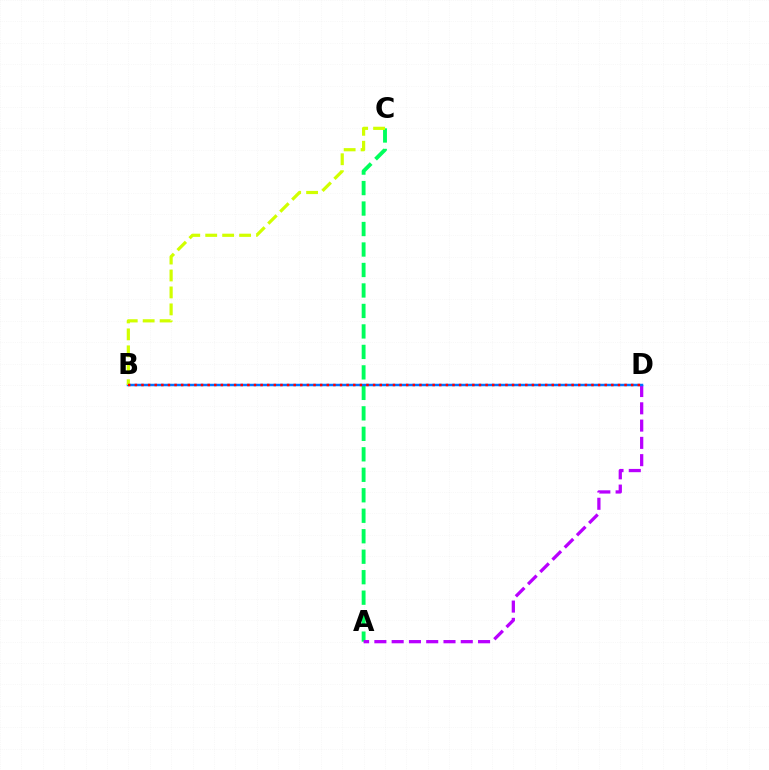{('A', 'C'): [{'color': '#00ff5c', 'line_style': 'dashed', 'thickness': 2.78}], ('A', 'D'): [{'color': '#b900ff', 'line_style': 'dashed', 'thickness': 2.35}], ('B', 'D'): [{'color': '#0074ff', 'line_style': 'solid', 'thickness': 1.78}, {'color': '#ff0000', 'line_style': 'dotted', 'thickness': 1.8}], ('B', 'C'): [{'color': '#d1ff00', 'line_style': 'dashed', 'thickness': 2.3}]}